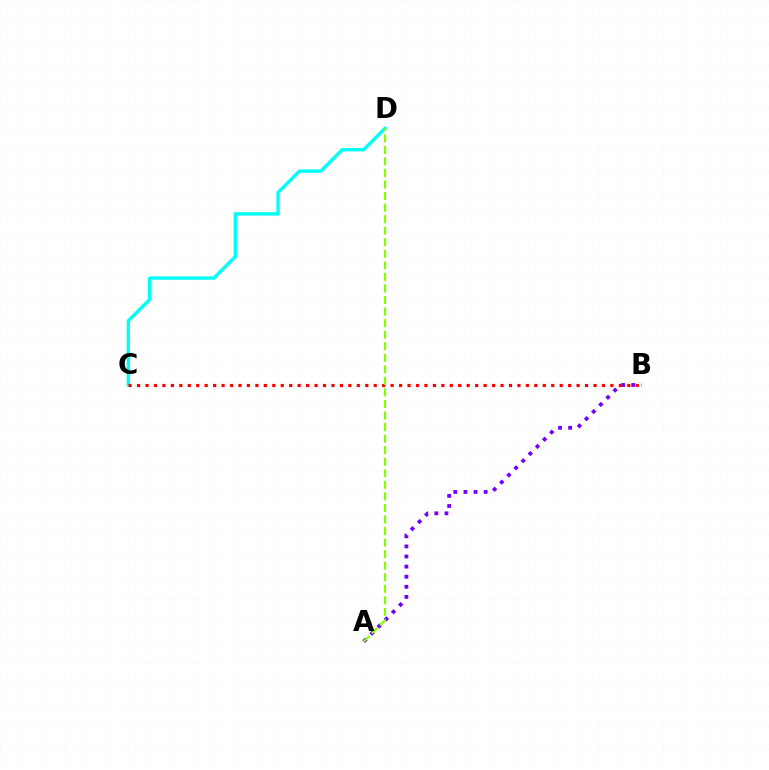{('C', 'D'): [{'color': '#00fff6', 'line_style': 'solid', 'thickness': 2.44}], ('A', 'B'): [{'color': '#7200ff', 'line_style': 'dotted', 'thickness': 2.74}], ('B', 'C'): [{'color': '#ff0000', 'line_style': 'dotted', 'thickness': 2.3}], ('A', 'D'): [{'color': '#84ff00', 'line_style': 'dashed', 'thickness': 1.57}]}